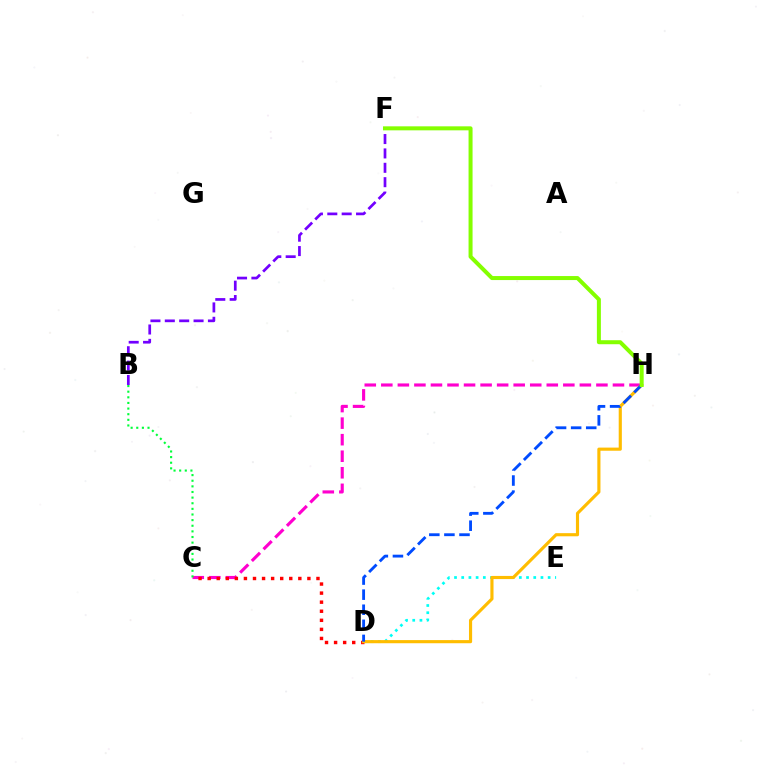{('D', 'E'): [{'color': '#00fff6', 'line_style': 'dotted', 'thickness': 1.96}], ('C', 'H'): [{'color': '#ff00cf', 'line_style': 'dashed', 'thickness': 2.25}], ('B', 'F'): [{'color': '#7200ff', 'line_style': 'dashed', 'thickness': 1.95}], ('B', 'C'): [{'color': '#00ff39', 'line_style': 'dotted', 'thickness': 1.53}], ('C', 'D'): [{'color': '#ff0000', 'line_style': 'dotted', 'thickness': 2.46}], ('D', 'H'): [{'color': '#ffbd00', 'line_style': 'solid', 'thickness': 2.26}, {'color': '#004bff', 'line_style': 'dashed', 'thickness': 2.05}], ('F', 'H'): [{'color': '#84ff00', 'line_style': 'solid', 'thickness': 2.88}]}